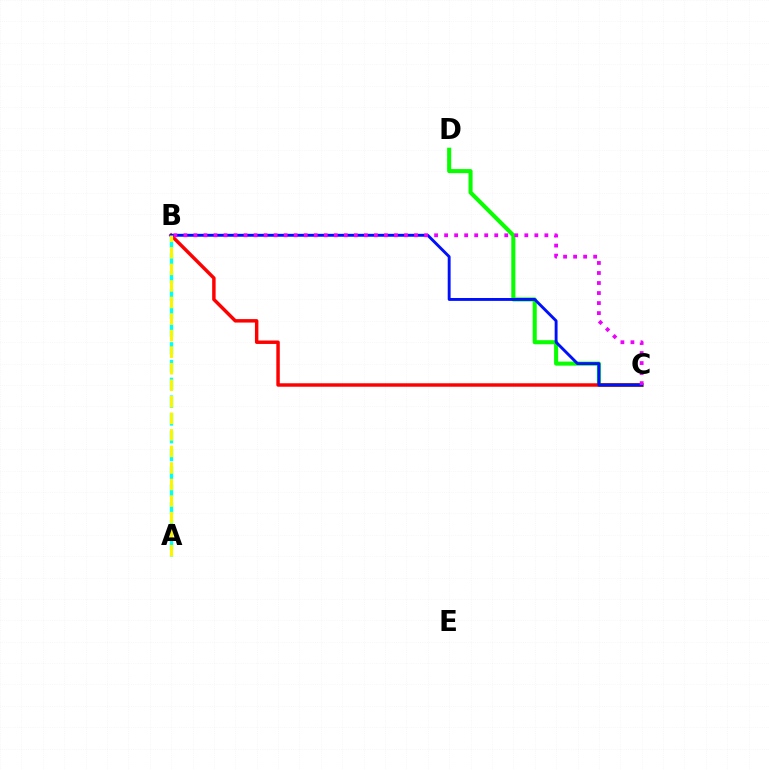{('C', 'D'): [{'color': '#08ff00', 'line_style': 'solid', 'thickness': 2.93}], ('B', 'C'): [{'color': '#ff0000', 'line_style': 'solid', 'thickness': 2.49}, {'color': '#0010ff', 'line_style': 'solid', 'thickness': 2.08}, {'color': '#ee00ff', 'line_style': 'dotted', 'thickness': 2.72}], ('A', 'B'): [{'color': '#00fff6', 'line_style': 'dashed', 'thickness': 2.41}, {'color': '#fcf500', 'line_style': 'dashed', 'thickness': 2.25}]}